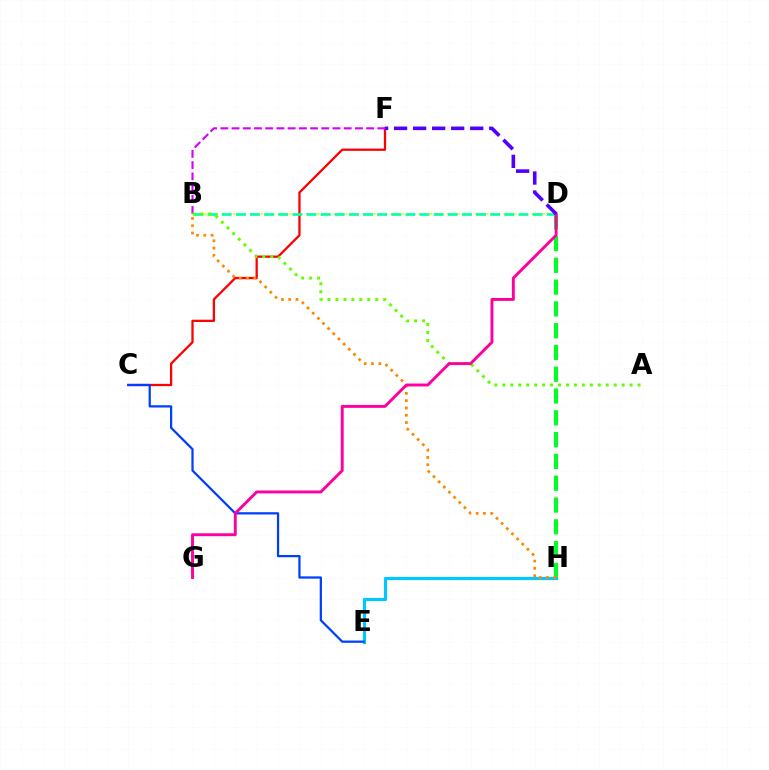{('E', 'H'): [{'color': '#00c7ff', 'line_style': 'solid', 'thickness': 2.28}], ('D', 'H'): [{'color': '#00ff27', 'line_style': 'dashed', 'thickness': 2.96}], ('C', 'F'): [{'color': '#ff0000', 'line_style': 'solid', 'thickness': 1.64}], ('B', 'D'): [{'color': '#eeff00', 'line_style': 'dotted', 'thickness': 1.53}, {'color': '#00ffaf', 'line_style': 'dashed', 'thickness': 1.92}], ('B', 'H'): [{'color': '#ff8800', 'line_style': 'dotted', 'thickness': 1.98}], ('B', 'F'): [{'color': '#d600ff', 'line_style': 'dashed', 'thickness': 1.52}], ('C', 'E'): [{'color': '#003fff', 'line_style': 'solid', 'thickness': 1.62}], ('A', 'B'): [{'color': '#66ff00', 'line_style': 'dotted', 'thickness': 2.16}], ('D', 'G'): [{'color': '#ff00a0', 'line_style': 'solid', 'thickness': 2.1}], ('D', 'F'): [{'color': '#4f00ff', 'line_style': 'dashed', 'thickness': 2.59}]}